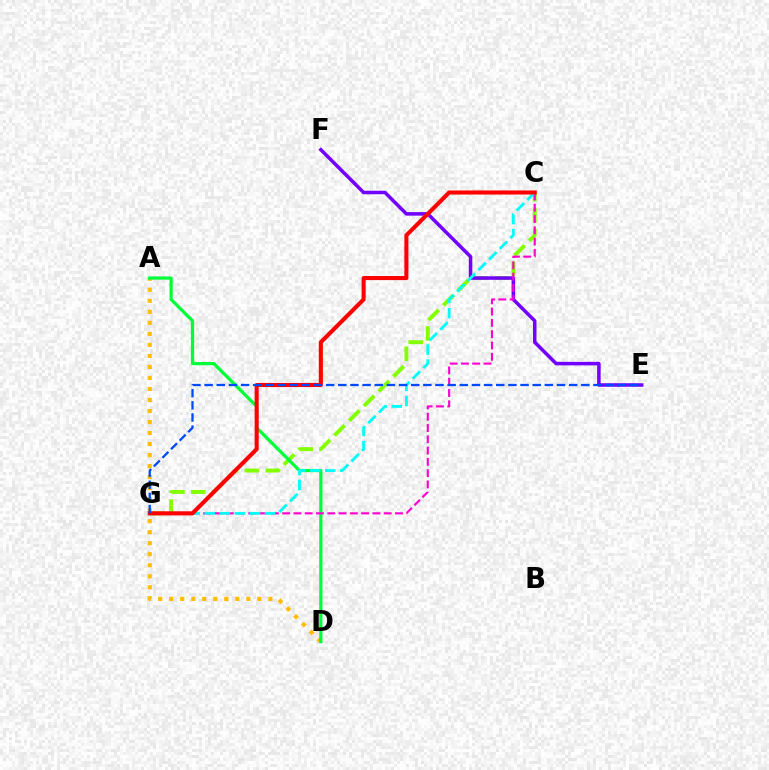{('C', 'G'): [{'color': '#84ff00', 'line_style': 'dashed', 'thickness': 2.83}, {'color': '#ff00cf', 'line_style': 'dashed', 'thickness': 1.53}, {'color': '#00fff6', 'line_style': 'dashed', 'thickness': 2.05}, {'color': '#ff0000', 'line_style': 'solid', 'thickness': 2.94}], ('A', 'D'): [{'color': '#ffbd00', 'line_style': 'dotted', 'thickness': 2.99}, {'color': '#00ff39', 'line_style': 'solid', 'thickness': 2.33}], ('E', 'F'): [{'color': '#7200ff', 'line_style': 'solid', 'thickness': 2.53}], ('E', 'G'): [{'color': '#004bff', 'line_style': 'dashed', 'thickness': 1.65}]}